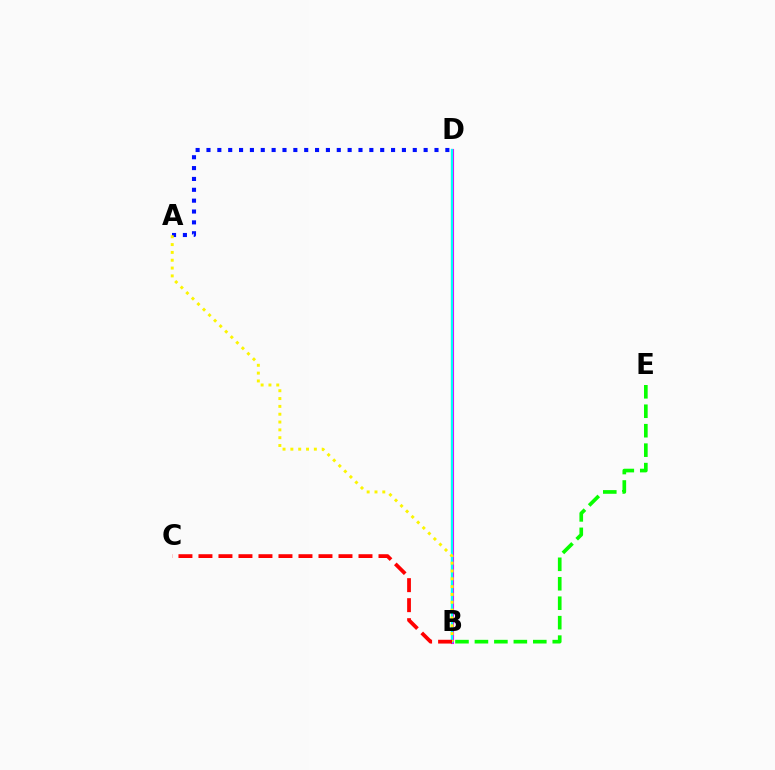{('A', 'D'): [{'color': '#0010ff', 'line_style': 'dotted', 'thickness': 2.95}], ('B', 'D'): [{'color': '#ee00ff', 'line_style': 'solid', 'thickness': 2.24}, {'color': '#00fff6', 'line_style': 'solid', 'thickness': 1.6}], ('A', 'B'): [{'color': '#fcf500', 'line_style': 'dotted', 'thickness': 2.13}], ('B', 'E'): [{'color': '#08ff00', 'line_style': 'dashed', 'thickness': 2.64}], ('B', 'C'): [{'color': '#ff0000', 'line_style': 'dashed', 'thickness': 2.72}]}